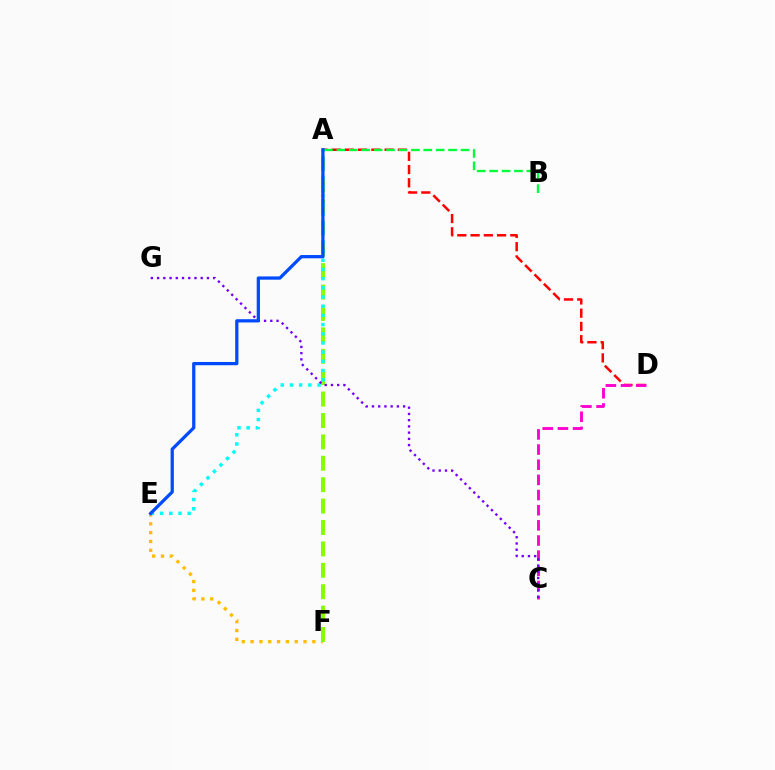{('E', 'F'): [{'color': '#ffbd00', 'line_style': 'dotted', 'thickness': 2.4}], ('A', 'D'): [{'color': '#ff0000', 'line_style': 'dashed', 'thickness': 1.8}], ('C', 'D'): [{'color': '#ff00cf', 'line_style': 'dashed', 'thickness': 2.06}], ('A', 'F'): [{'color': '#84ff00', 'line_style': 'dashed', 'thickness': 2.91}], ('A', 'B'): [{'color': '#00ff39', 'line_style': 'dashed', 'thickness': 1.69}], ('A', 'E'): [{'color': '#00fff6', 'line_style': 'dotted', 'thickness': 2.5}, {'color': '#004bff', 'line_style': 'solid', 'thickness': 2.34}], ('C', 'G'): [{'color': '#7200ff', 'line_style': 'dotted', 'thickness': 1.69}]}